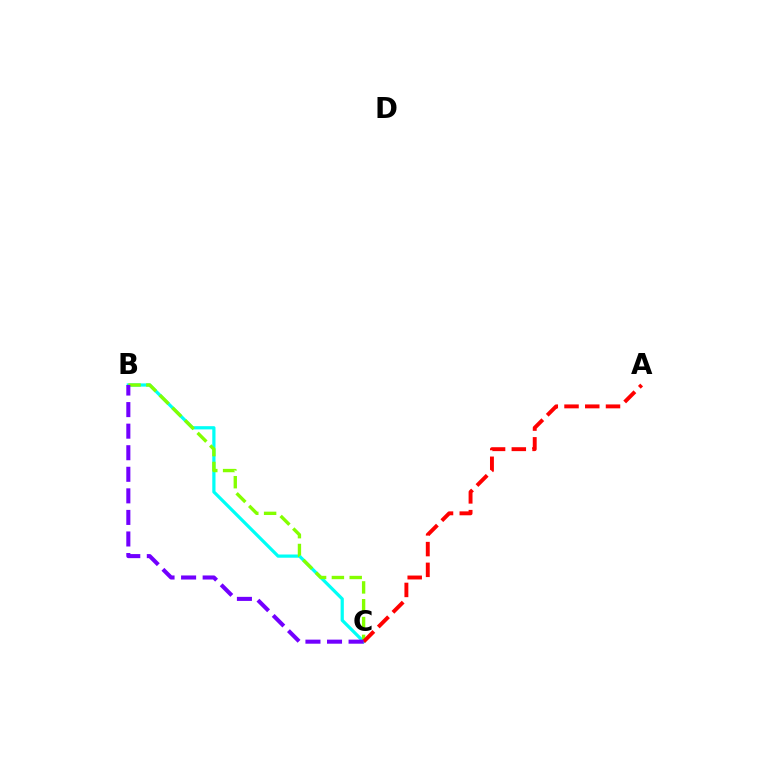{('B', 'C'): [{'color': '#00fff6', 'line_style': 'solid', 'thickness': 2.32}, {'color': '#84ff00', 'line_style': 'dashed', 'thickness': 2.42}, {'color': '#7200ff', 'line_style': 'dashed', 'thickness': 2.93}], ('A', 'C'): [{'color': '#ff0000', 'line_style': 'dashed', 'thickness': 2.82}]}